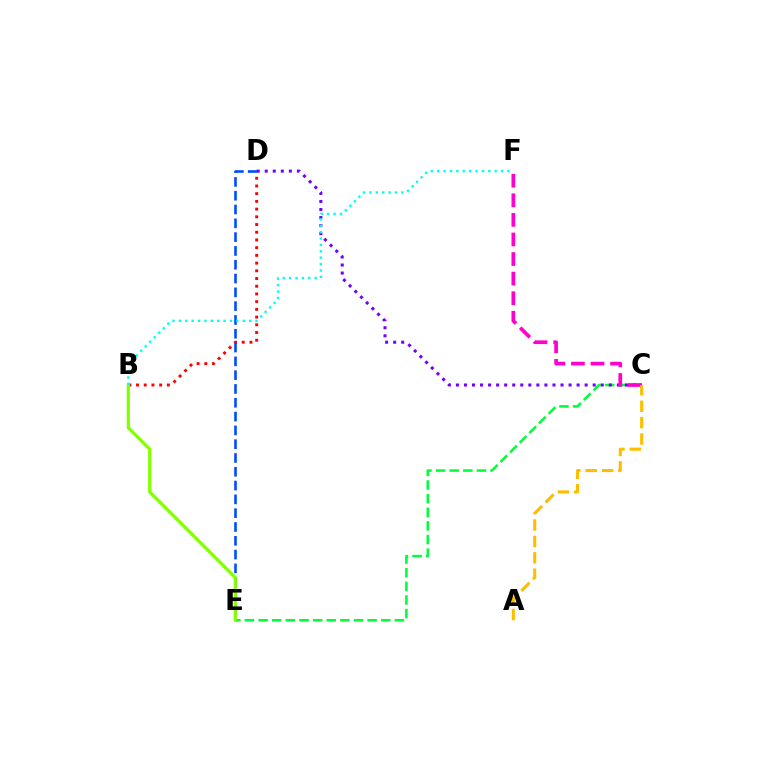{('C', 'E'): [{'color': '#00ff39', 'line_style': 'dashed', 'thickness': 1.85}], ('B', 'D'): [{'color': '#ff0000', 'line_style': 'dotted', 'thickness': 2.1}], ('C', 'D'): [{'color': '#7200ff', 'line_style': 'dotted', 'thickness': 2.19}], ('C', 'F'): [{'color': '#ff00cf', 'line_style': 'dashed', 'thickness': 2.66}], ('A', 'C'): [{'color': '#ffbd00', 'line_style': 'dashed', 'thickness': 2.23}], ('D', 'E'): [{'color': '#004bff', 'line_style': 'dashed', 'thickness': 1.88}], ('B', 'E'): [{'color': '#84ff00', 'line_style': 'solid', 'thickness': 2.33}], ('B', 'F'): [{'color': '#00fff6', 'line_style': 'dotted', 'thickness': 1.74}]}